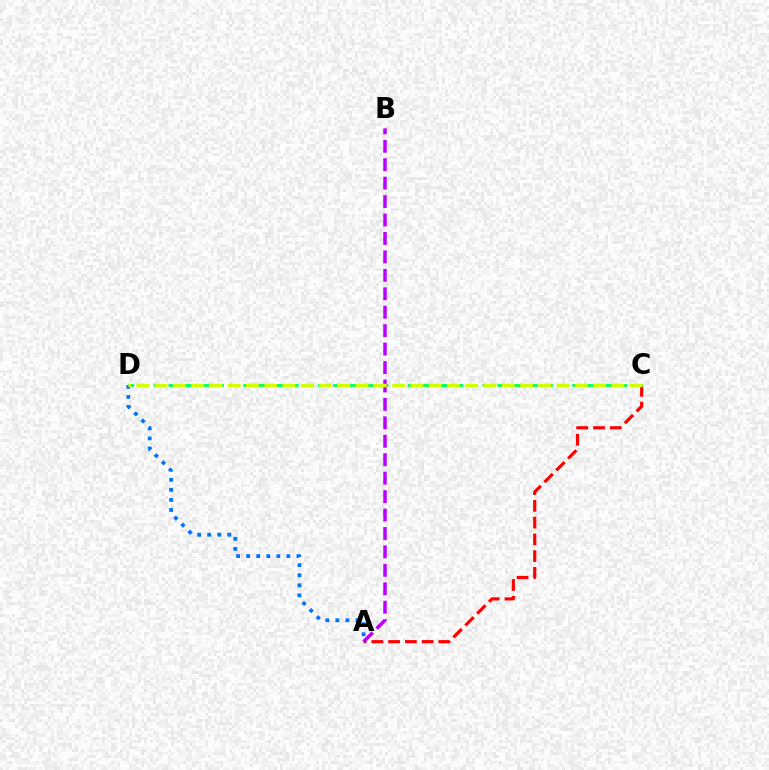{('A', 'C'): [{'color': '#ff0000', 'line_style': 'dashed', 'thickness': 2.28}], ('C', 'D'): [{'color': '#00ff5c', 'line_style': 'dashed', 'thickness': 2.03}, {'color': '#d1ff00', 'line_style': 'dashed', 'thickness': 2.48}], ('A', 'B'): [{'color': '#b900ff', 'line_style': 'dashed', 'thickness': 2.5}], ('A', 'D'): [{'color': '#0074ff', 'line_style': 'dotted', 'thickness': 2.73}]}